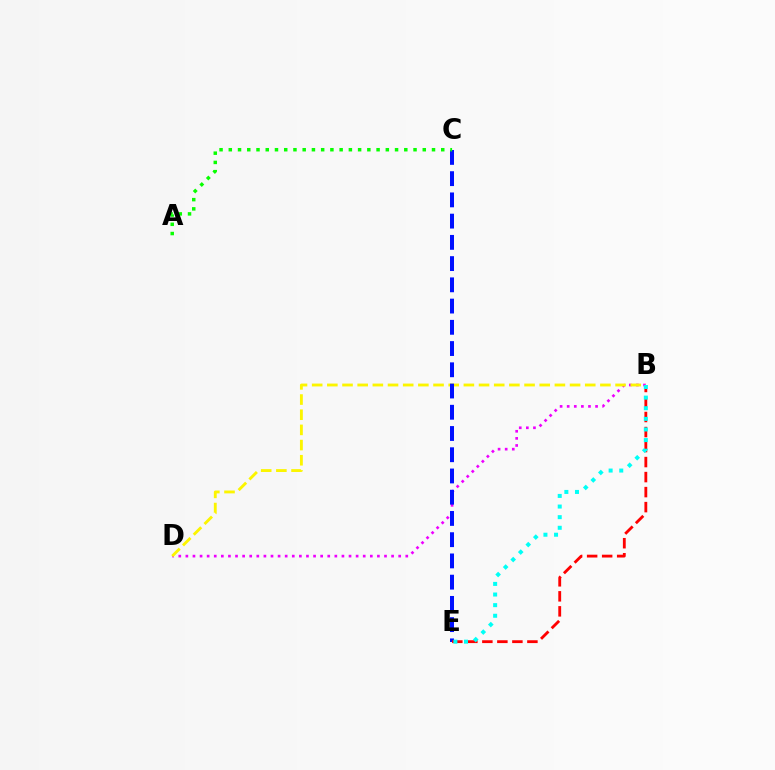{('B', 'D'): [{'color': '#ee00ff', 'line_style': 'dotted', 'thickness': 1.93}, {'color': '#fcf500', 'line_style': 'dashed', 'thickness': 2.06}], ('C', 'E'): [{'color': '#0010ff', 'line_style': 'dashed', 'thickness': 2.89}], ('B', 'E'): [{'color': '#ff0000', 'line_style': 'dashed', 'thickness': 2.04}, {'color': '#00fff6', 'line_style': 'dotted', 'thickness': 2.89}], ('A', 'C'): [{'color': '#08ff00', 'line_style': 'dotted', 'thickness': 2.51}]}